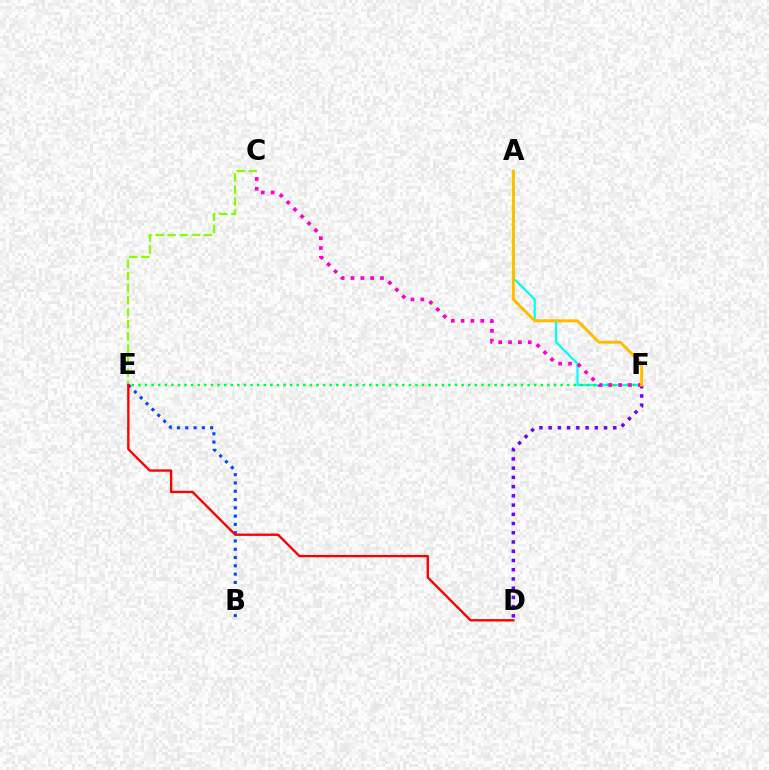{('A', 'F'): [{'color': '#00fff6', 'line_style': 'solid', 'thickness': 1.55}, {'color': '#ffbd00', 'line_style': 'solid', 'thickness': 2.12}], ('E', 'F'): [{'color': '#00ff39', 'line_style': 'dotted', 'thickness': 1.79}], ('D', 'F'): [{'color': '#7200ff', 'line_style': 'dotted', 'thickness': 2.51}], ('C', 'E'): [{'color': '#84ff00', 'line_style': 'dashed', 'thickness': 1.64}], ('B', 'E'): [{'color': '#004bff', 'line_style': 'dotted', 'thickness': 2.25}], ('D', 'E'): [{'color': '#ff0000', 'line_style': 'solid', 'thickness': 1.7}], ('C', 'F'): [{'color': '#ff00cf', 'line_style': 'dotted', 'thickness': 2.67}]}